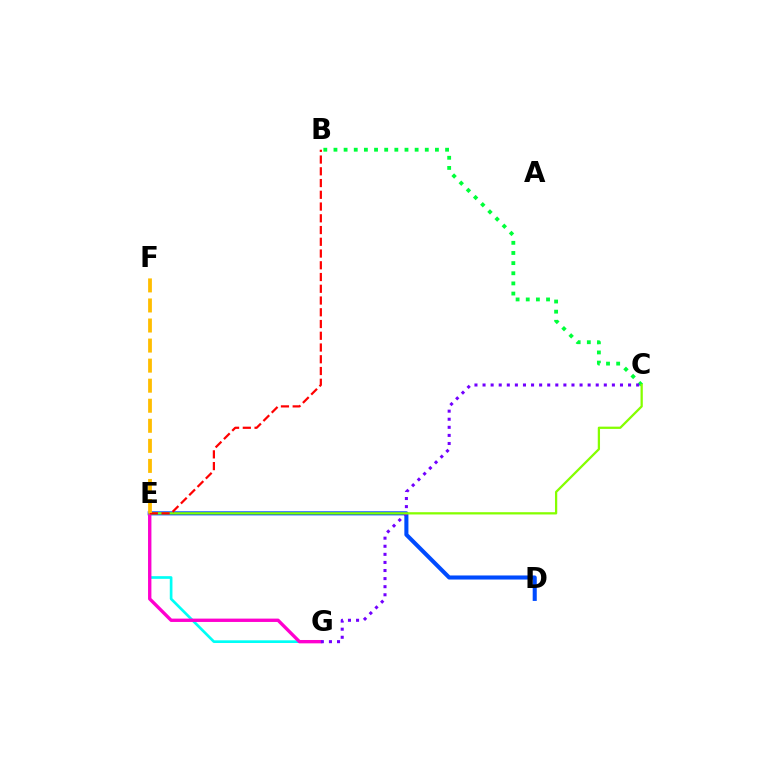{('B', 'C'): [{'color': '#00ff39', 'line_style': 'dotted', 'thickness': 2.76}], ('E', 'G'): [{'color': '#00fff6', 'line_style': 'solid', 'thickness': 1.93}, {'color': '#ff00cf', 'line_style': 'solid', 'thickness': 2.41}], ('D', 'E'): [{'color': '#004bff', 'line_style': 'solid', 'thickness': 2.93}], ('C', 'G'): [{'color': '#7200ff', 'line_style': 'dotted', 'thickness': 2.2}], ('C', 'E'): [{'color': '#84ff00', 'line_style': 'solid', 'thickness': 1.63}], ('B', 'E'): [{'color': '#ff0000', 'line_style': 'dashed', 'thickness': 1.6}], ('E', 'F'): [{'color': '#ffbd00', 'line_style': 'dashed', 'thickness': 2.72}]}